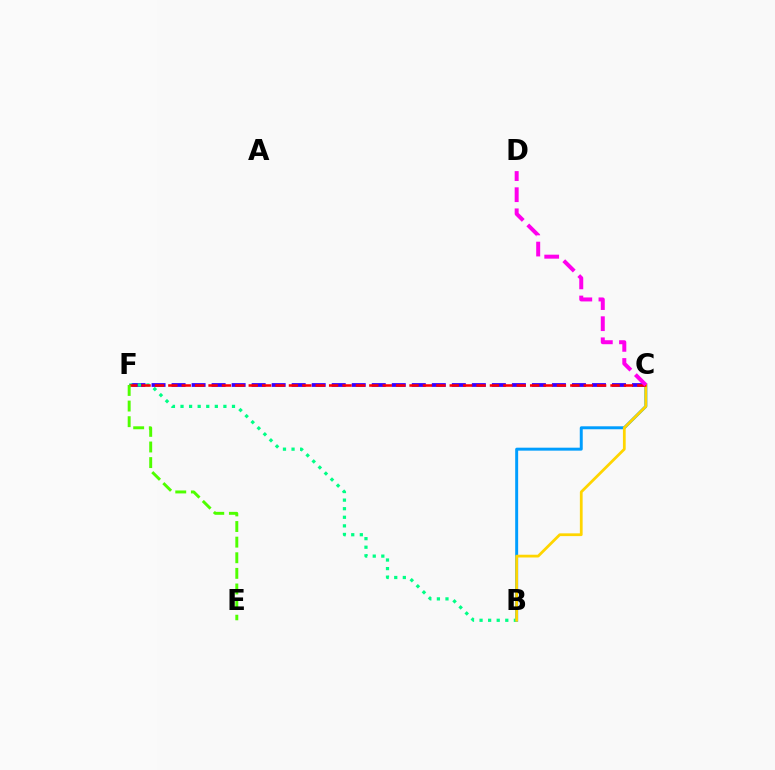{('C', 'F'): [{'color': '#3700ff', 'line_style': 'dashed', 'thickness': 2.72}, {'color': '#ff0000', 'line_style': 'dashed', 'thickness': 1.82}], ('B', 'C'): [{'color': '#009eff', 'line_style': 'solid', 'thickness': 2.13}, {'color': '#ffd500', 'line_style': 'solid', 'thickness': 1.99}], ('B', 'F'): [{'color': '#00ff86', 'line_style': 'dotted', 'thickness': 2.33}], ('C', 'D'): [{'color': '#ff00ed', 'line_style': 'dashed', 'thickness': 2.87}], ('E', 'F'): [{'color': '#4fff00', 'line_style': 'dashed', 'thickness': 2.12}]}